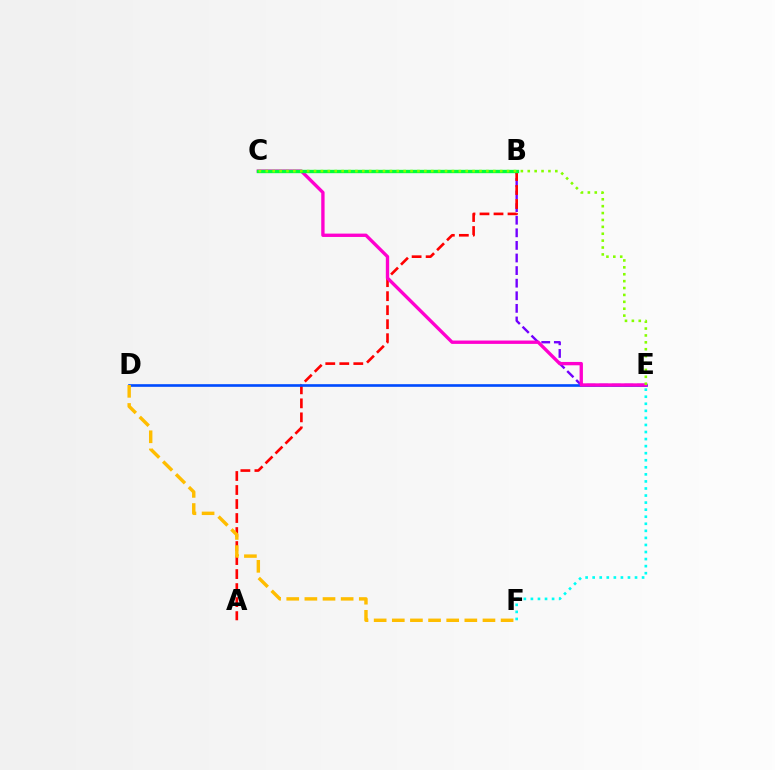{('B', 'E'): [{'color': '#7200ff', 'line_style': 'dashed', 'thickness': 1.71}], ('A', 'B'): [{'color': '#ff0000', 'line_style': 'dashed', 'thickness': 1.9}], ('D', 'E'): [{'color': '#004bff', 'line_style': 'solid', 'thickness': 1.91}], ('D', 'F'): [{'color': '#ffbd00', 'line_style': 'dashed', 'thickness': 2.46}], ('C', 'E'): [{'color': '#ff00cf', 'line_style': 'solid', 'thickness': 2.41}, {'color': '#84ff00', 'line_style': 'dotted', 'thickness': 1.87}], ('B', 'C'): [{'color': '#00ff39', 'line_style': 'solid', 'thickness': 2.42}], ('E', 'F'): [{'color': '#00fff6', 'line_style': 'dotted', 'thickness': 1.92}]}